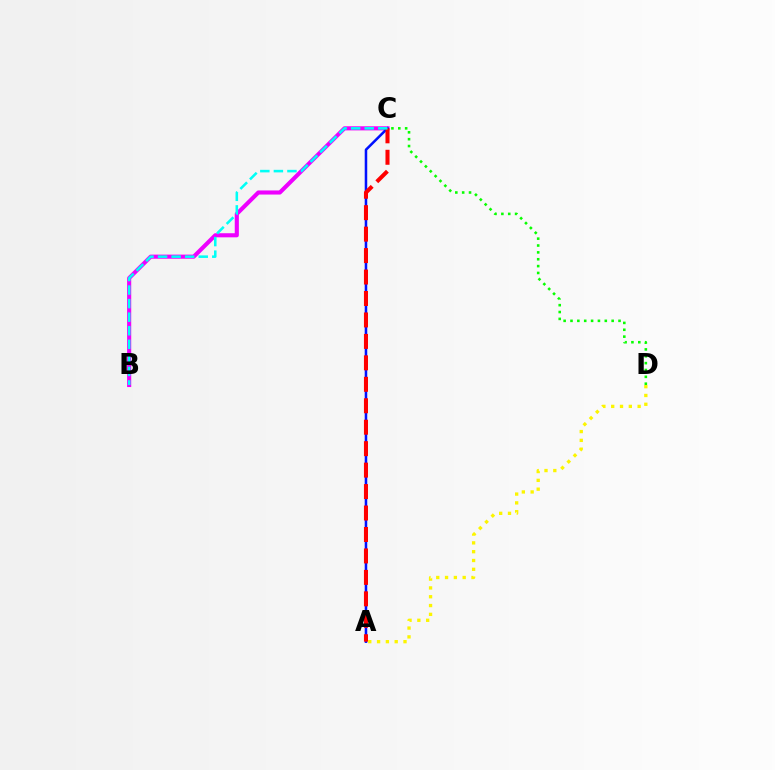{('A', 'D'): [{'color': '#fcf500', 'line_style': 'dotted', 'thickness': 2.39}], ('B', 'C'): [{'color': '#ee00ff', 'line_style': 'solid', 'thickness': 2.95}, {'color': '#00fff6', 'line_style': 'dashed', 'thickness': 1.84}], ('A', 'C'): [{'color': '#0010ff', 'line_style': 'solid', 'thickness': 1.82}, {'color': '#ff0000', 'line_style': 'dashed', 'thickness': 2.91}], ('C', 'D'): [{'color': '#08ff00', 'line_style': 'dotted', 'thickness': 1.86}]}